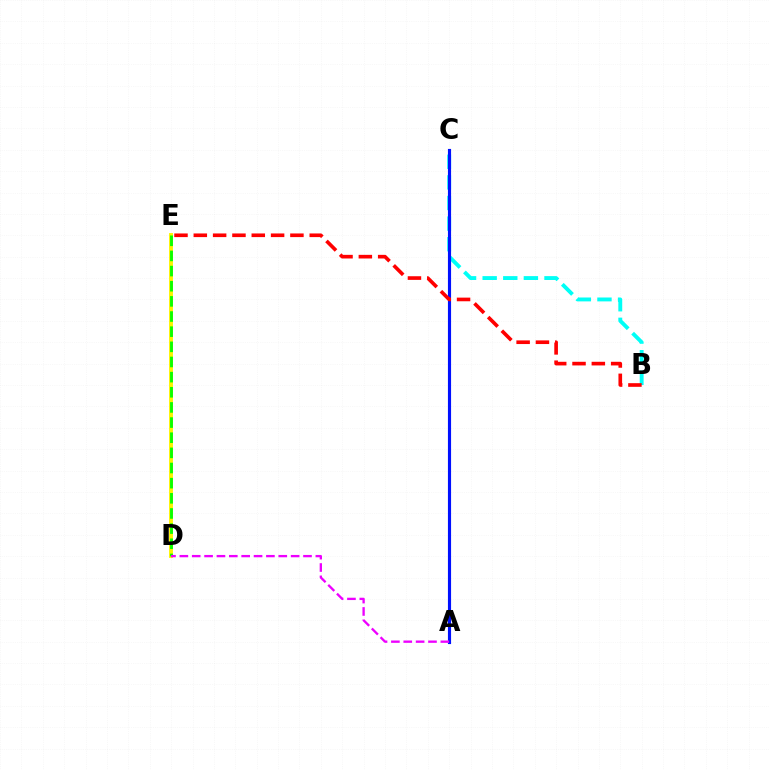{('D', 'E'): [{'color': '#fcf500', 'line_style': 'solid', 'thickness': 2.8}, {'color': '#08ff00', 'line_style': 'dashed', 'thickness': 2.06}], ('B', 'C'): [{'color': '#00fff6', 'line_style': 'dashed', 'thickness': 2.8}], ('A', 'C'): [{'color': '#0010ff', 'line_style': 'solid', 'thickness': 2.26}], ('B', 'E'): [{'color': '#ff0000', 'line_style': 'dashed', 'thickness': 2.62}], ('A', 'D'): [{'color': '#ee00ff', 'line_style': 'dashed', 'thickness': 1.68}]}